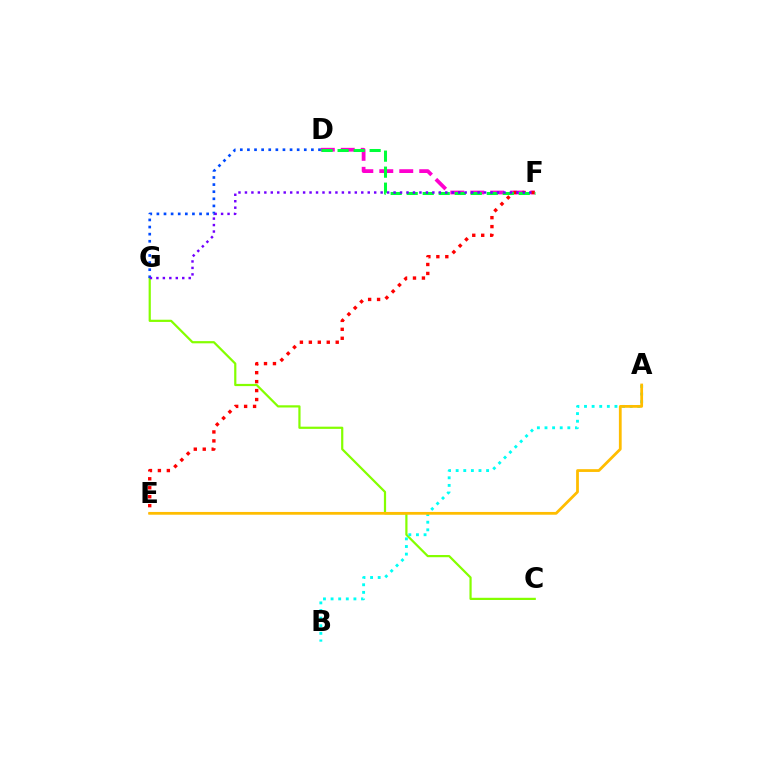{('C', 'G'): [{'color': '#84ff00', 'line_style': 'solid', 'thickness': 1.59}], ('A', 'B'): [{'color': '#00fff6', 'line_style': 'dotted', 'thickness': 2.07}], ('D', 'F'): [{'color': '#ff00cf', 'line_style': 'dashed', 'thickness': 2.71}, {'color': '#00ff39', 'line_style': 'dashed', 'thickness': 2.18}], ('E', 'F'): [{'color': '#ff0000', 'line_style': 'dotted', 'thickness': 2.43}], ('D', 'G'): [{'color': '#004bff', 'line_style': 'dotted', 'thickness': 1.93}], ('A', 'E'): [{'color': '#ffbd00', 'line_style': 'solid', 'thickness': 2.0}], ('F', 'G'): [{'color': '#7200ff', 'line_style': 'dotted', 'thickness': 1.76}]}